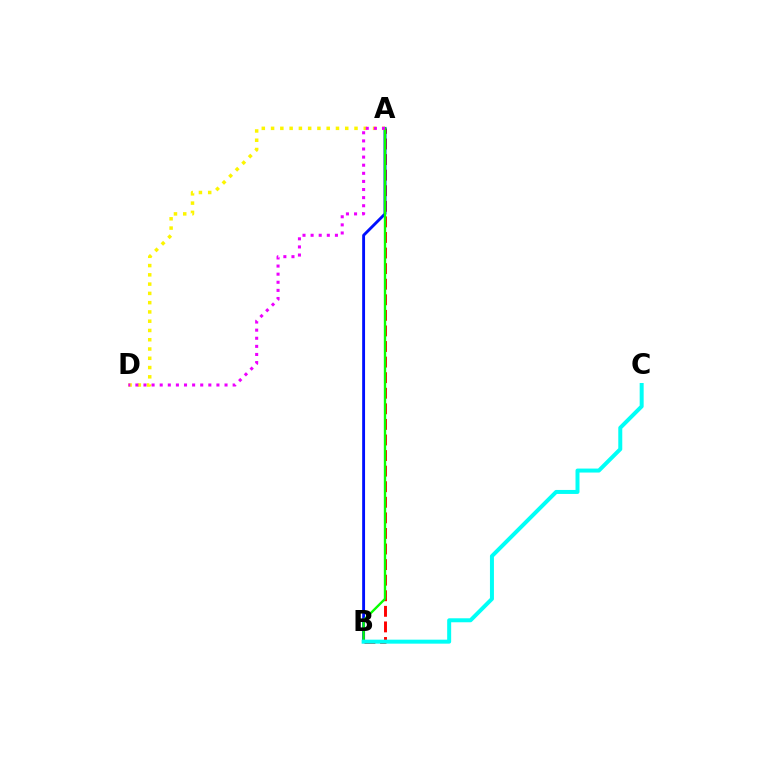{('A', 'B'): [{'color': '#ff0000', 'line_style': 'dashed', 'thickness': 2.12}, {'color': '#0010ff', 'line_style': 'solid', 'thickness': 2.07}, {'color': '#08ff00', 'line_style': 'solid', 'thickness': 1.7}], ('A', 'D'): [{'color': '#fcf500', 'line_style': 'dotted', 'thickness': 2.52}, {'color': '#ee00ff', 'line_style': 'dotted', 'thickness': 2.2}], ('B', 'C'): [{'color': '#00fff6', 'line_style': 'solid', 'thickness': 2.87}]}